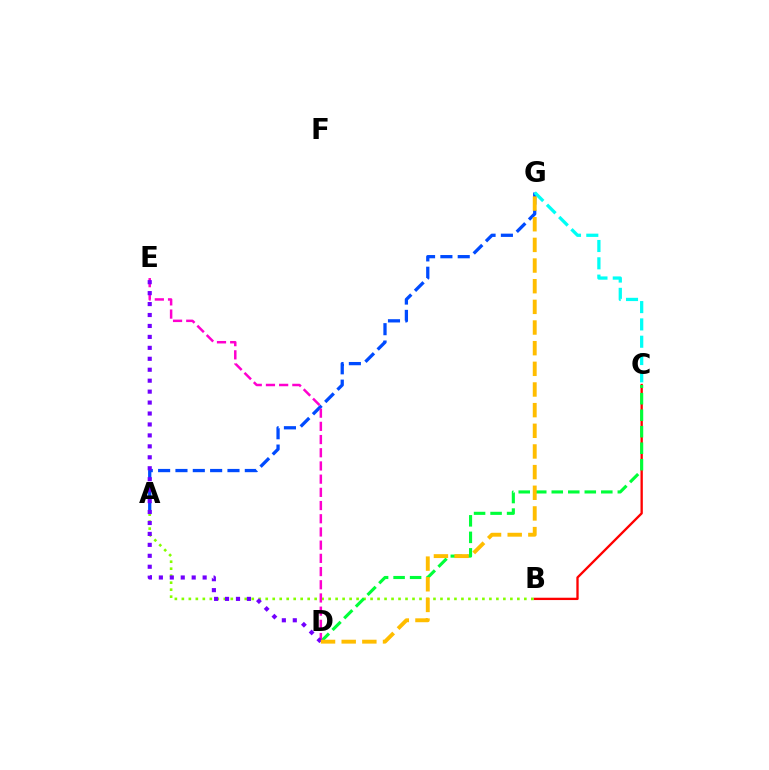{('B', 'C'): [{'color': '#ff0000', 'line_style': 'solid', 'thickness': 1.68}], ('A', 'B'): [{'color': '#84ff00', 'line_style': 'dotted', 'thickness': 1.9}], ('A', 'G'): [{'color': '#004bff', 'line_style': 'dashed', 'thickness': 2.36}], ('C', 'G'): [{'color': '#00fff6', 'line_style': 'dashed', 'thickness': 2.35}], ('C', 'D'): [{'color': '#00ff39', 'line_style': 'dashed', 'thickness': 2.24}], ('D', 'E'): [{'color': '#ff00cf', 'line_style': 'dashed', 'thickness': 1.79}, {'color': '#7200ff', 'line_style': 'dotted', 'thickness': 2.97}], ('D', 'G'): [{'color': '#ffbd00', 'line_style': 'dashed', 'thickness': 2.81}]}